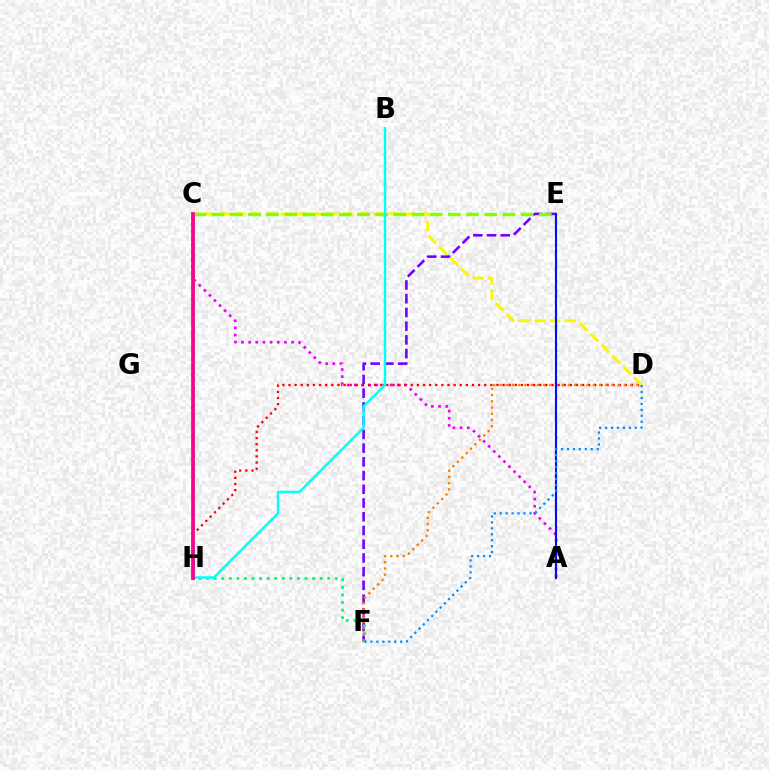{('A', 'C'): [{'color': '#ee00ff', 'line_style': 'dotted', 'thickness': 1.94}], ('D', 'H'): [{'color': '#ff0000', 'line_style': 'dotted', 'thickness': 1.66}], ('E', 'F'): [{'color': '#7200ff', 'line_style': 'dashed', 'thickness': 1.86}], ('F', 'H'): [{'color': '#00ff74', 'line_style': 'dotted', 'thickness': 2.06}], ('C', 'D'): [{'color': '#fcf500', 'line_style': 'dashed', 'thickness': 2.09}], ('D', 'F'): [{'color': '#ff7c00', 'line_style': 'dotted', 'thickness': 1.69}, {'color': '#008cff', 'line_style': 'dotted', 'thickness': 1.62}], ('A', 'E'): [{'color': '#0010ff', 'line_style': 'solid', 'thickness': 1.53}], ('C', 'H'): [{'color': '#08ff00', 'line_style': 'solid', 'thickness': 2.13}, {'color': '#ff0094', 'line_style': 'solid', 'thickness': 2.71}], ('C', 'E'): [{'color': '#84ff00', 'line_style': 'dashed', 'thickness': 2.47}], ('B', 'H'): [{'color': '#00fff6', 'line_style': 'solid', 'thickness': 1.75}]}